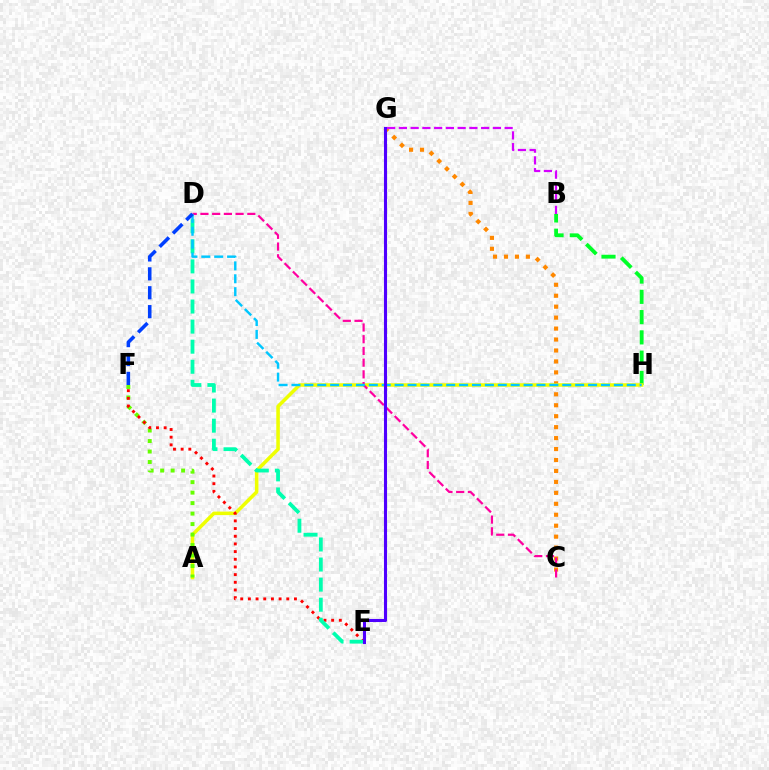{('C', 'G'): [{'color': '#ff8800', 'line_style': 'dotted', 'thickness': 2.98}], ('B', 'H'): [{'color': '#00ff27', 'line_style': 'dashed', 'thickness': 2.75}], ('A', 'H'): [{'color': '#eeff00', 'line_style': 'solid', 'thickness': 2.55}], ('A', 'F'): [{'color': '#66ff00', 'line_style': 'dotted', 'thickness': 2.85}], ('E', 'F'): [{'color': '#ff0000', 'line_style': 'dotted', 'thickness': 2.09}], ('C', 'D'): [{'color': '#ff00a0', 'line_style': 'dashed', 'thickness': 1.59}], ('D', 'E'): [{'color': '#00ffaf', 'line_style': 'dashed', 'thickness': 2.73}], ('D', 'H'): [{'color': '#00c7ff', 'line_style': 'dashed', 'thickness': 1.75}], ('B', 'G'): [{'color': '#d600ff', 'line_style': 'dashed', 'thickness': 1.6}], ('E', 'G'): [{'color': '#4f00ff', 'line_style': 'solid', 'thickness': 2.22}], ('D', 'F'): [{'color': '#003fff', 'line_style': 'dashed', 'thickness': 2.57}]}